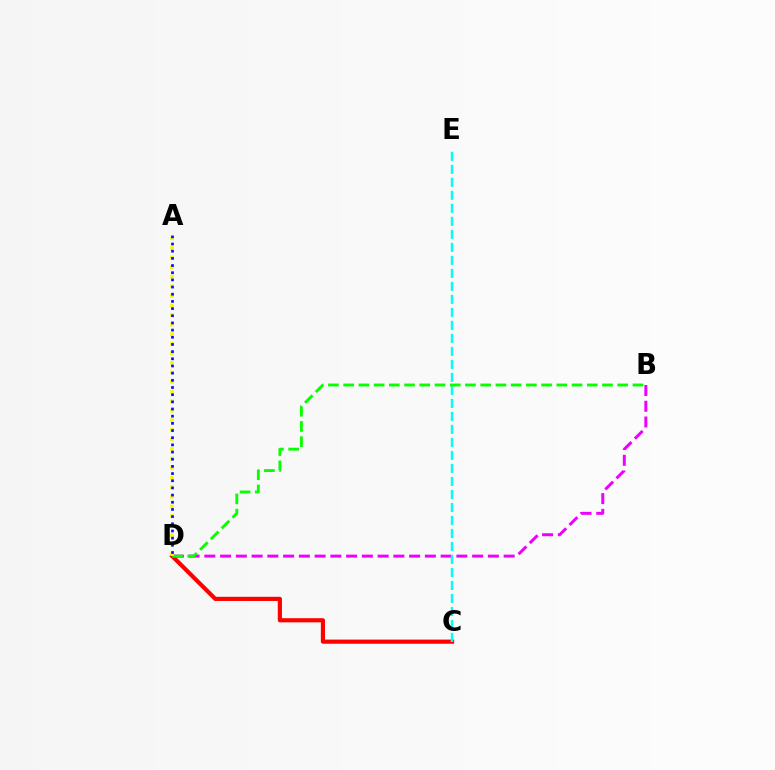{('C', 'D'): [{'color': '#ff0000', 'line_style': 'solid', 'thickness': 2.99}], ('B', 'D'): [{'color': '#ee00ff', 'line_style': 'dashed', 'thickness': 2.14}, {'color': '#08ff00', 'line_style': 'dashed', 'thickness': 2.07}], ('C', 'E'): [{'color': '#00fff6', 'line_style': 'dashed', 'thickness': 1.77}], ('A', 'D'): [{'color': '#fcf500', 'line_style': 'dotted', 'thickness': 2.6}, {'color': '#0010ff', 'line_style': 'dotted', 'thickness': 1.95}]}